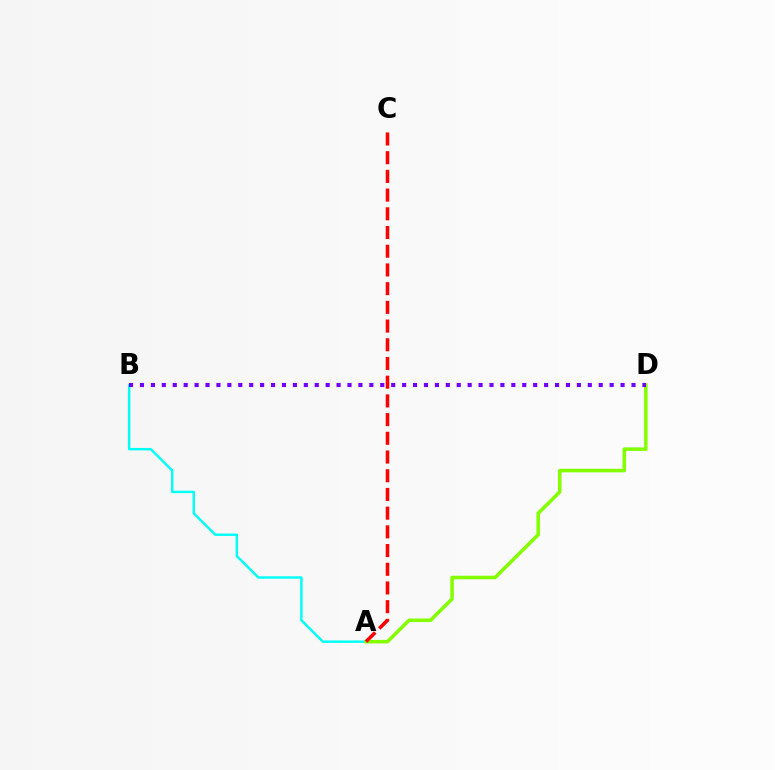{('A', 'B'): [{'color': '#00fff6', 'line_style': 'solid', 'thickness': 1.76}], ('A', 'D'): [{'color': '#84ff00', 'line_style': 'solid', 'thickness': 2.56}], ('B', 'D'): [{'color': '#7200ff', 'line_style': 'dotted', 'thickness': 2.97}], ('A', 'C'): [{'color': '#ff0000', 'line_style': 'dashed', 'thickness': 2.54}]}